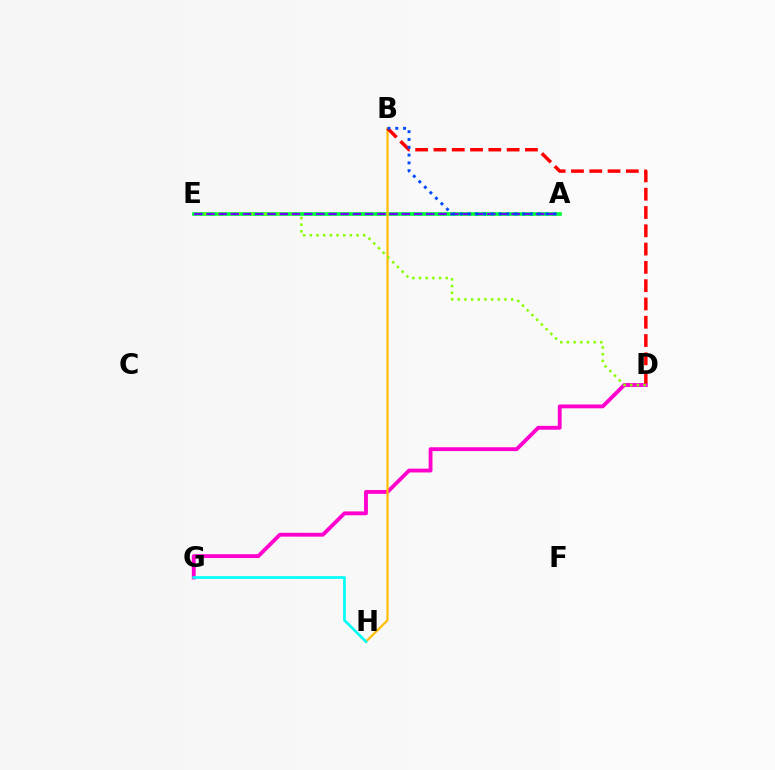{('A', 'E'): [{'color': '#00ff39', 'line_style': 'solid', 'thickness': 2.67}, {'color': '#7200ff', 'line_style': 'dashed', 'thickness': 1.66}], ('D', 'G'): [{'color': '#ff00cf', 'line_style': 'solid', 'thickness': 2.77}], ('B', 'H'): [{'color': '#ffbd00', 'line_style': 'solid', 'thickness': 1.59}], ('D', 'E'): [{'color': '#84ff00', 'line_style': 'dotted', 'thickness': 1.81}], ('B', 'D'): [{'color': '#ff0000', 'line_style': 'dashed', 'thickness': 2.48}], ('A', 'B'): [{'color': '#004bff', 'line_style': 'dotted', 'thickness': 2.12}], ('G', 'H'): [{'color': '#00fff6', 'line_style': 'solid', 'thickness': 1.94}]}